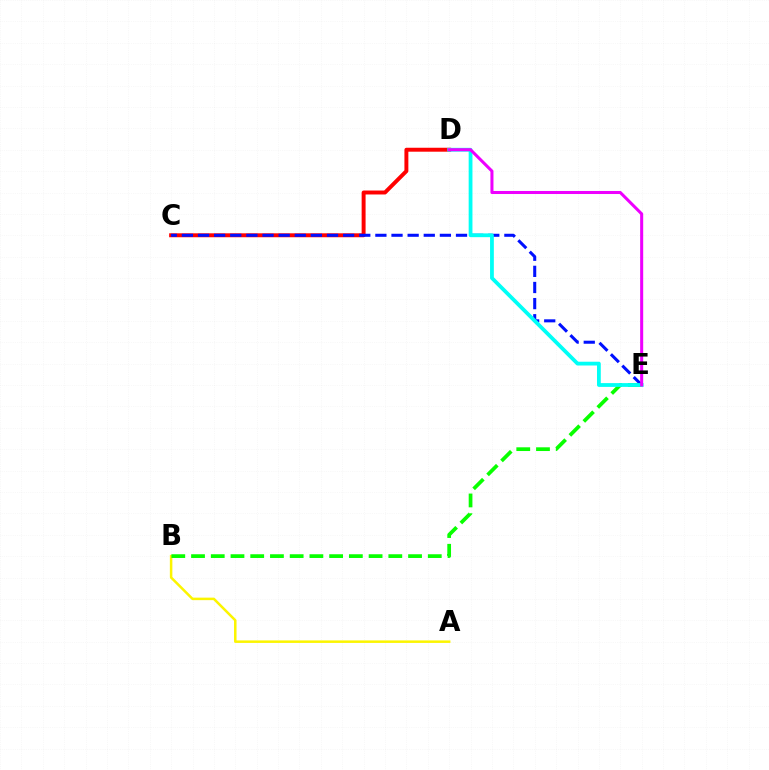{('A', 'B'): [{'color': '#fcf500', 'line_style': 'solid', 'thickness': 1.81}], ('B', 'E'): [{'color': '#08ff00', 'line_style': 'dashed', 'thickness': 2.68}], ('C', 'D'): [{'color': '#ff0000', 'line_style': 'solid', 'thickness': 2.84}], ('C', 'E'): [{'color': '#0010ff', 'line_style': 'dashed', 'thickness': 2.19}], ('D', 'E'): [{'color': '#00fff6', 'line_style': 'solid', 'thickness': 2.72}, {'color': '#ee00ff', 'line_style': 'solid', 'thickness': 2.19}]}